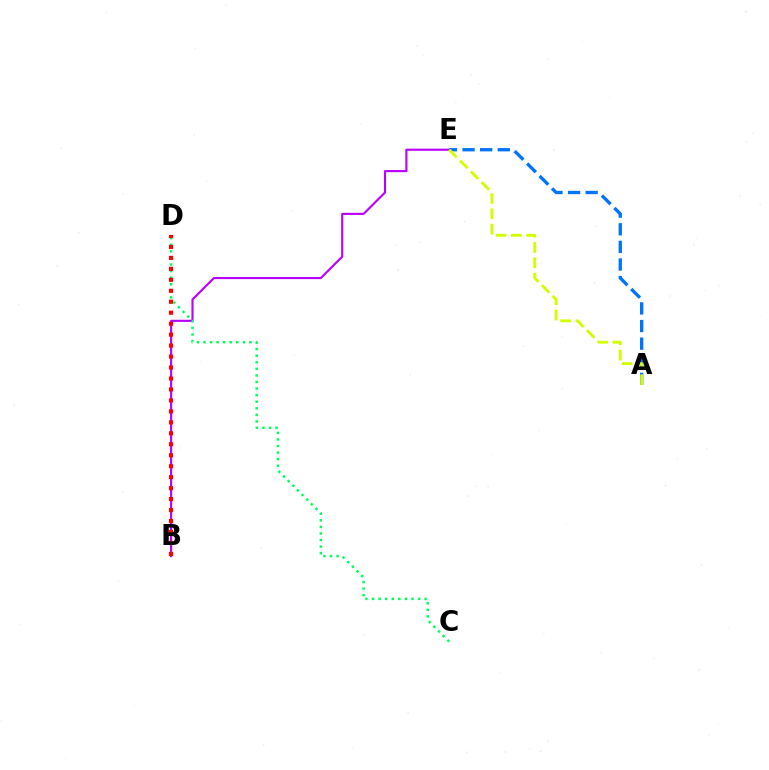{('B', 'E'): [{'color': '#b900ff', 'line_style': 'solid', 'thickness': 1.54}], ('C', 'D'): [{'color': '#00ff5c', 'line_style': 'dotted', 'thickness': 1.79}], ('B', 'D'): [{'color': '#ff0000', 'line_style': 'dotted', 'thickness': 2.98}], ('A', 'E'): [{'color': '#0074ff', 'line_style': 'dashed', 'thickness': 2.39}, {'color': '#d1ff00', 'line_style': 'dashed', 'thickness': 2.08}]}